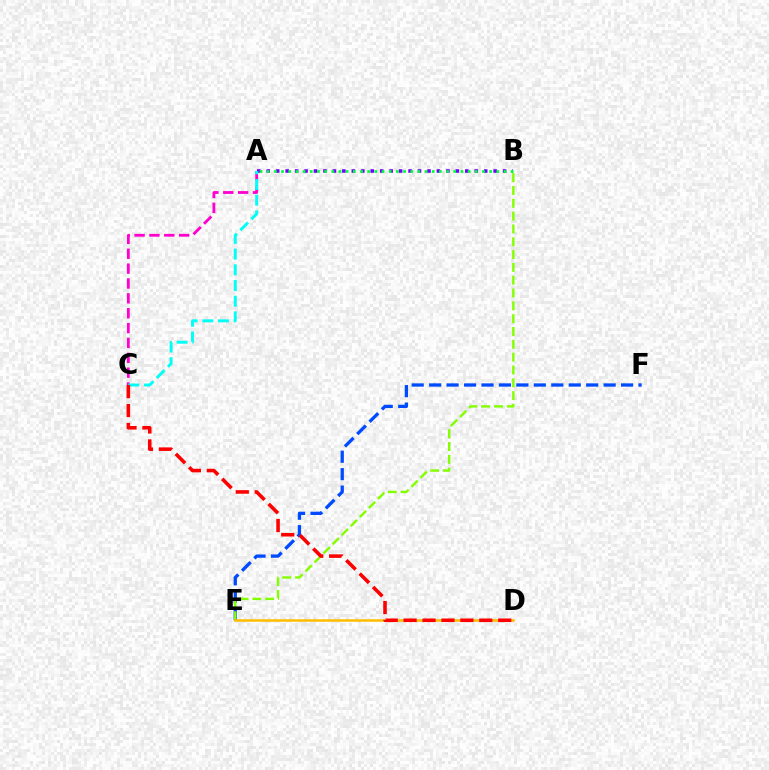{('E', 'F'): [{'color': '#004bff', 'line_style': 'dashed', 'thickness': 2.37}], ('B', 'E'): [{'color': '#84ff00', 'line_style': 'dashed', 'thickness': 1.74}], ('A', 'C'): [{'color': '#ff00cf', 'line_style': 'dashed', 'thickness': 2.02}, {'color': '#00fff6', 'line_style': 'dashed', 'thickness': 2.13}], ('A', 'B'): [{'color': '#7200ff', 'line_style': 'dotted', 'thickness': 2.57}, {'color': '#00ff39', 'line_style': 'dotted', 'thickness': 1.95}], ('D', 'E'): [{'color': '#ffbd00', 'line_style': 'solid', 'thickness': 1.82}], ('C', 'D'): [{'color': '#ff0000', 'line_style': 'dashed', 'thickness': 2.57}]}